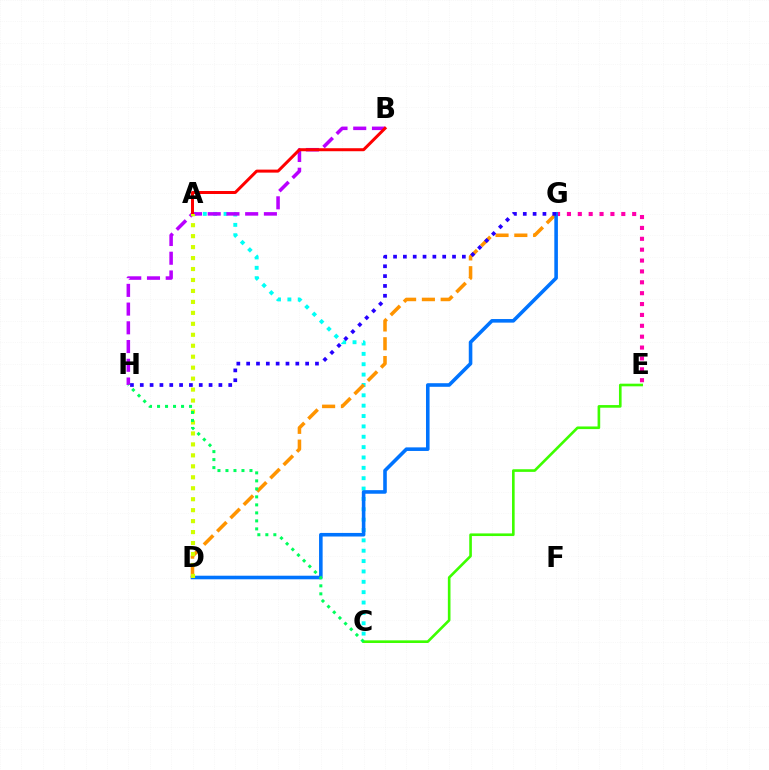{('C', 'E'): [{'color': '#3dff00', 'line_style': 'solid', 'thickness': 1.9}], ('A', 'C'): [{'color': '#00fff6', 'line_style': 'dotted', 'thickness': 2.81}], ('B', 'H'): [{'color': '#b900ff', 'line_style': 'dashed', 'thickness': 2.54}], ('E', 'G'): [{'color': '#ff00ac', 'line_style': 'dotted', 'thickness': 2.95}], ('D', 'G'): [{'color': '#ff9400', 'line_style': 'dashed', 'thickness': 2.55}, {'color': '#0074ff', 'line_style': 'solid', 'thickness': 2.58}], ('A', 'B'): [{'color': '#ff0000', 'line_style': 'solid', 'thickness': 2.16}], ('A', 'D'): [{'color': '#d1ff00', 'line_style': 'dotted', 'thickness': 2.98}], ('G', 'H'): [{'color': '#2500ff', 'line_style': 'dotted', 'thickness': 2.67}], ('C', 'H'): [{'color': '#00ff5c', 'line_style': 'dotted', 'thickness': 2.17}]}